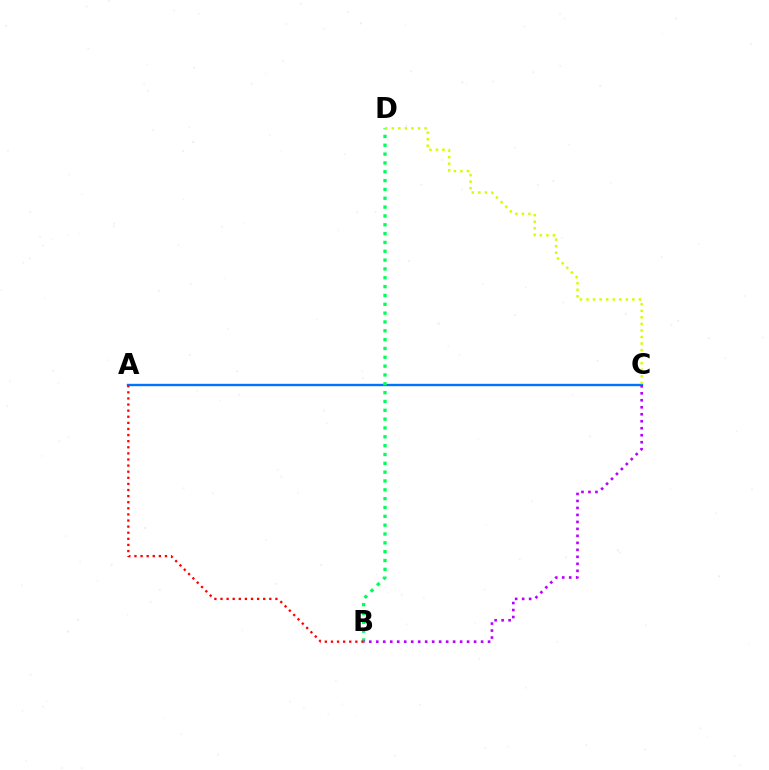{('A', 'C'): [{'color': '#0074ff', 'line_style': 'solid', 'thickness': 1.71}], ('B', 'D'): [{'color': '#00ff5c', 'line_style': 'dotted', 'thickness': 2.4}], ('A', 'B'): [{'color': '#ff0000', 'line_style': 'dotted', 'thickness': 1.66}], ('C', 'D'): [{'color': '#d1ff00', 'line_style': 'dotted', 'thickness': 1.78}], ('B', 'C'): [{'color': '#b900ff', 'line_style': 'dotted', 'thickness': 1.9}]}